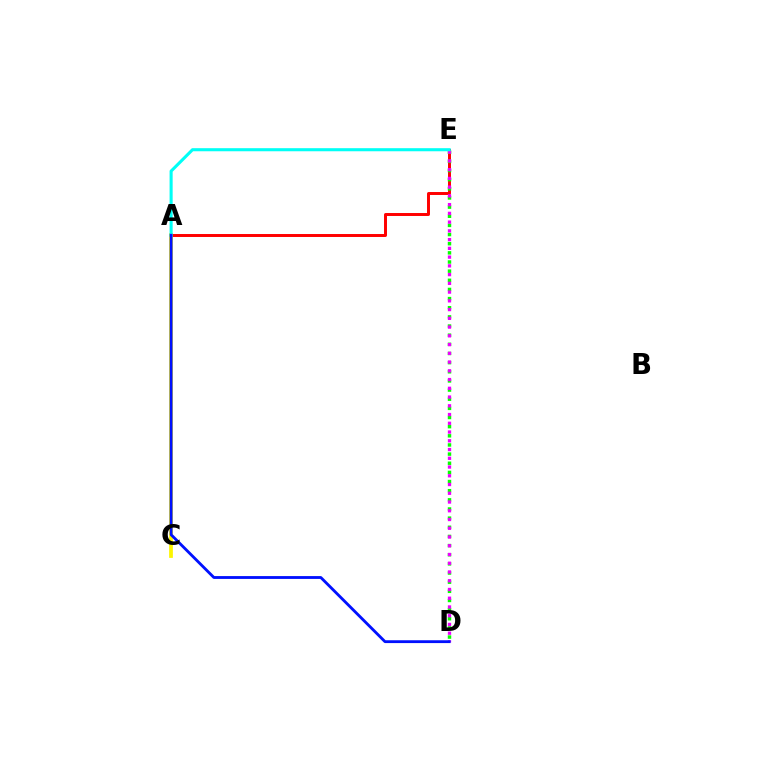{('A', 'E'): [{'color': '#ff0000', 'line_style': 'solid', 'thickness': 2.13}, {'color': '#00fff6', 'line_style': 'solid', 'thickness': 2.22}], ('A', 'C'): [{'color': '#fcf500', 'line_style': 'solid', 'thickness': 2.7}], ('D', 'E'): [{'color': '#08ff00', 'line_style': 'dotted', 'thickness': 2.49}, {'color': '#ee00ff', 'line_style': 'dotted', 'thickness': 2.38}], ('A', 'D'): [{'color': '#0010ff', 'line_style': 'solid', 'thickness': 2.04}]}